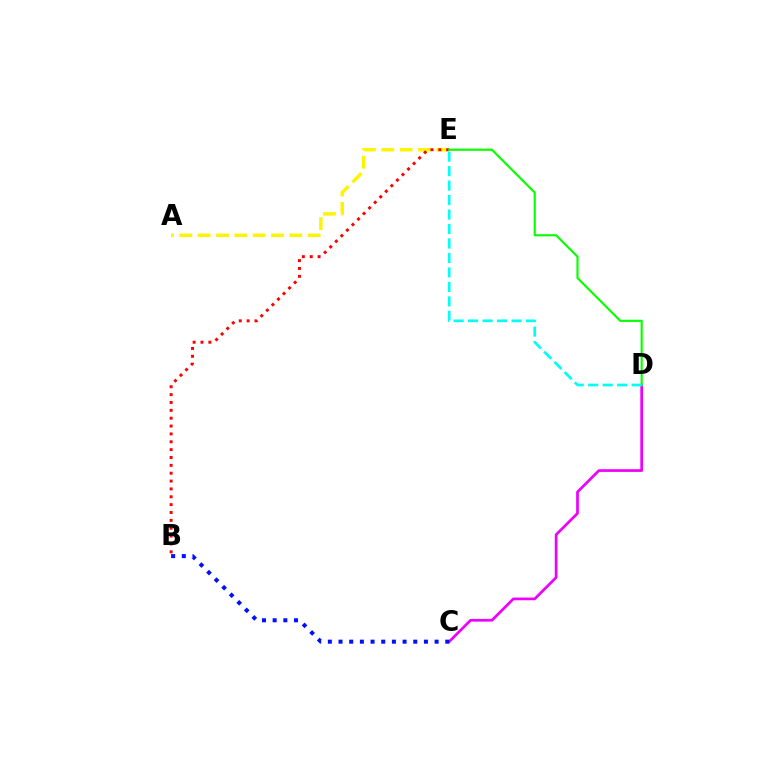{('A', 'E'): [{'color': '#fcf500', 'line_style': 'dashed', 'thickness': 2.49}], ('C', 'D'): [{'color': '#ee00ff', 'line_style': 'solid', 'thickness': 1.95}], ('B', 'C'): [{'color': '#0010ff', 'line_style': 'dotted', 'thickness': 2.9}], ('B', 'E'): [{'color': '#ff0000', 'line_style': 'dotted', 'thickness': 2.14}], ('D', 'E'): [{'color': '#08ff00', 'line_style': 'solid', 'thickness': 1.55}, {'color': '#00fff6', 'line_style': 'dashed', 'thickness': 1.97}]}